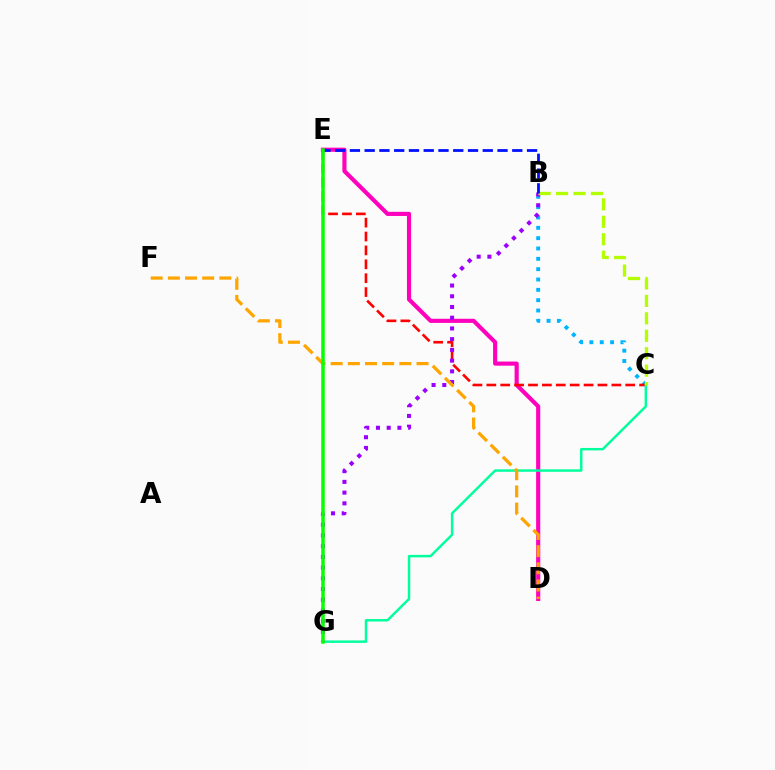{('B', 'C'): [{'color': '#00b5ff', 'line_style': 'dotted', 'thickness': 2.81}, {'color': '#b3ff00', 'line_style': 'dashed', 'thickness': 2.37}], ('D', 'E'): [{'color': '#ff00bd', 'line_style': 'solid', 'thickness': 2.97}], ('C', 'E'): [{'color': '#ff0000', 'line_style': 'dashed', 'thickness': 1.89}], ('C', 'G'): [{'color': '#00ff9d', 'line_style': 'solid', 'thickness': 1.76}], ('B', 'G'): [{'color': '#9b00ff', 'line_style': 'dotted', 'thickness': 2.91}], ('D', 'F'): [{'color': '#ffa500', 'line_style': 'dashed', 'thickness': 2.33}], ('B', 'E'): [{'color': '#0010ff', 'line_style': 'dashed', 'thickness': 2.01}], ('E', 'G'): [{'color': '#08ff00', 'line_style': 'solid', 'thickness': 2.52}]}